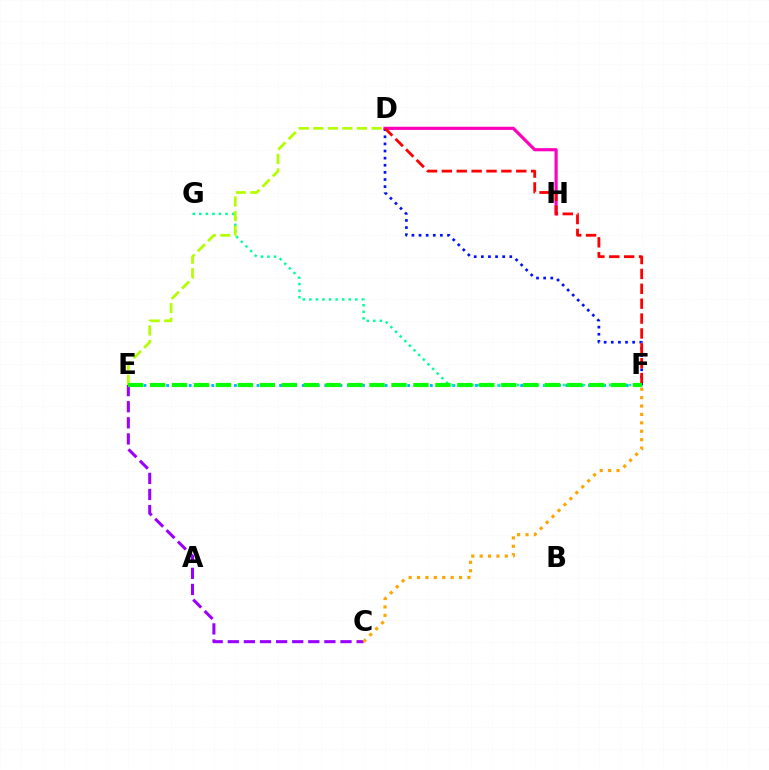{('E', 'F'): [{'color': '#00b5ff', 'line_style': 'dotted', 'thickness': 2.05}, {'color': '#08ff00', 'line_style': 'dashed', 'thickness': 2.98}], ('F', 'G'): [{'color': '#00ff9d', 'line_style': 'dotted', 'thickness': 1.78}], ('C', 'E'): [{'color': '#9b00ff', 'line_style': 'dashed', 'thickness': 2.19}], ('D', 'E'): [{'color': '#b3ff00', 'line_style': 'dashed', 'thickness': 1.98}], ('D', 'F'): [{'color': '#0010ff', 'line_style': 'dotted', 'thickness': 1.93}, {'color': '#ff0000', 'line_style': 'dashed', 'thickness': 2.02}], ('C', 'F'): [{'color': '#ffa500', 'line_style': 'dotted', 'thickness': 2.28}], ('D', 'H'): [{'color': '#ff00bd', 'line_style': 'solid', 'thickness': 2.27}]}